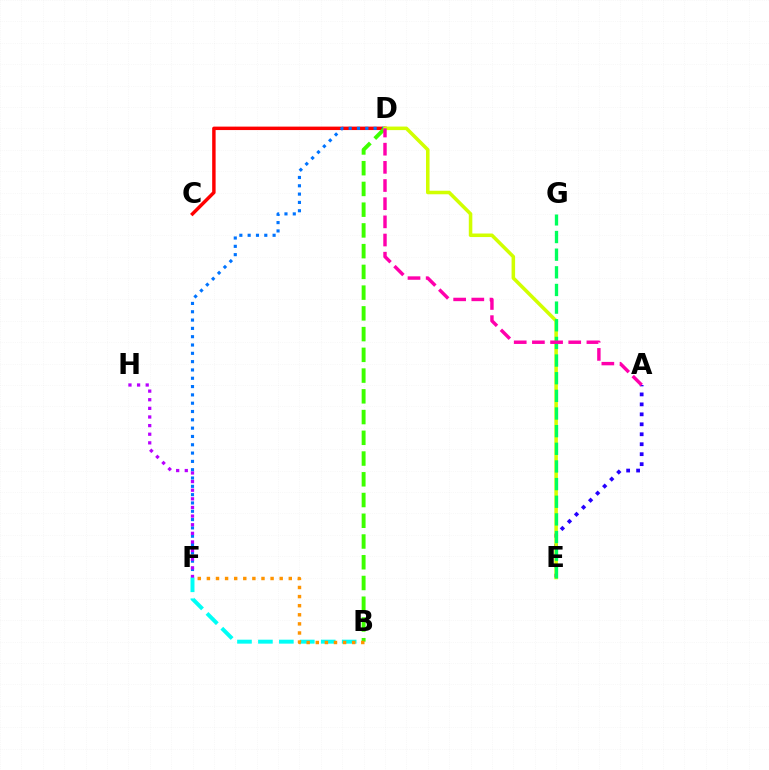{('B', 'F'): [{'color': '#00fff6', 'line_style': 'dashed', 'thickness': 2.85}, {'color': '#ff9400', 'line_style': 'dotted', 'thickness': 2.47}], ('C', 'D'): [{'color': '#ff0000', 'line_style': 'solid', 'thickness': 2.48}], ('A', 'E'): [{'color': '#2500ff', 'line_style': 'dotted', 'thickness': 2.71}], ('D', 'F'): [{'color': '#0074ff', 'line_style': 'dotted', 'thickness': 2.26}], ('B', 'D'): [{'color': '#3dff00', 'line_style': 'dashed', 'thickness': 2.82}], ('F', 'H'): [{'color': '#b900ff', 'line_style': 'dotted', 'thickness': 2.34}], ('D', 'E'): [{'color': '#d1ff00', 'line_style': 'solid', 'thickness': 2.55}], ('E', 'G'): [{'color': '#00ff5c', 'line_style': 'dashed', 'thickness': 2.4}], ('A', 'D'): [{'color': '#ff00ac', 'line_style': 'dashed', 'thickness': 2.47}]}